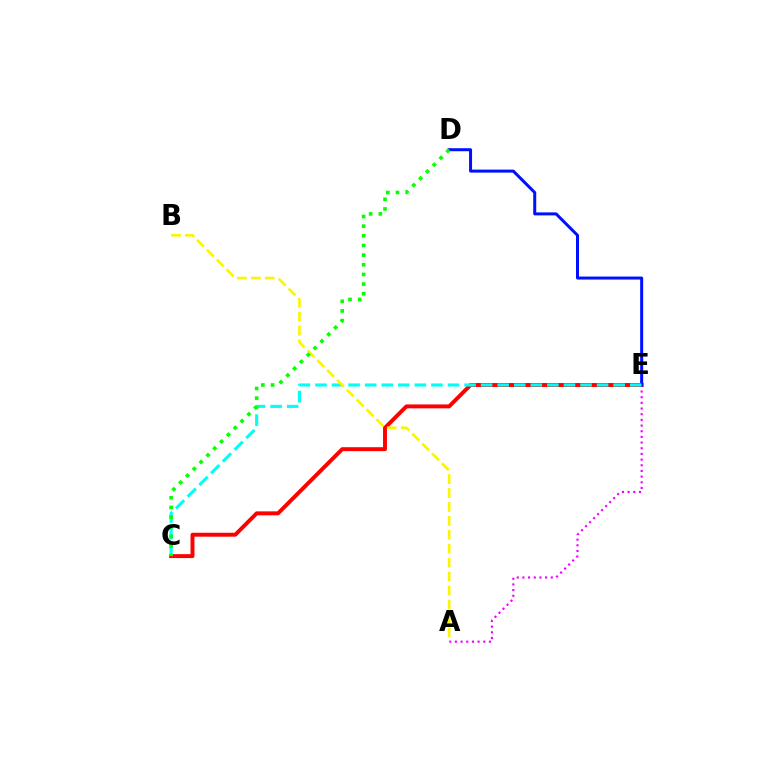{('A', 'E'): [{'color': '#ee00ff', 'line_style': 'dotted', 'thickness': 1.54}], ('C', 'E'): [{'color': '#ff0000', 'line_style': 'solid', 'thickness': 2.83}, {'color': '#00fff6', 'line_style': 'dashed', 'thickness': 2.25}], ('D', 'E'): [{'color': '#0010ff', 'line_style': 'solid', 'thickness': 2.16}], ('A', 'B'): [{'color': '#fcf500', 'line_style': 'dashed', 'thickness': 1.89}], ('C', 'D'): [{'color': '#08ff00', 'line_style': 'dotted', 'thickness': 2.62}]}